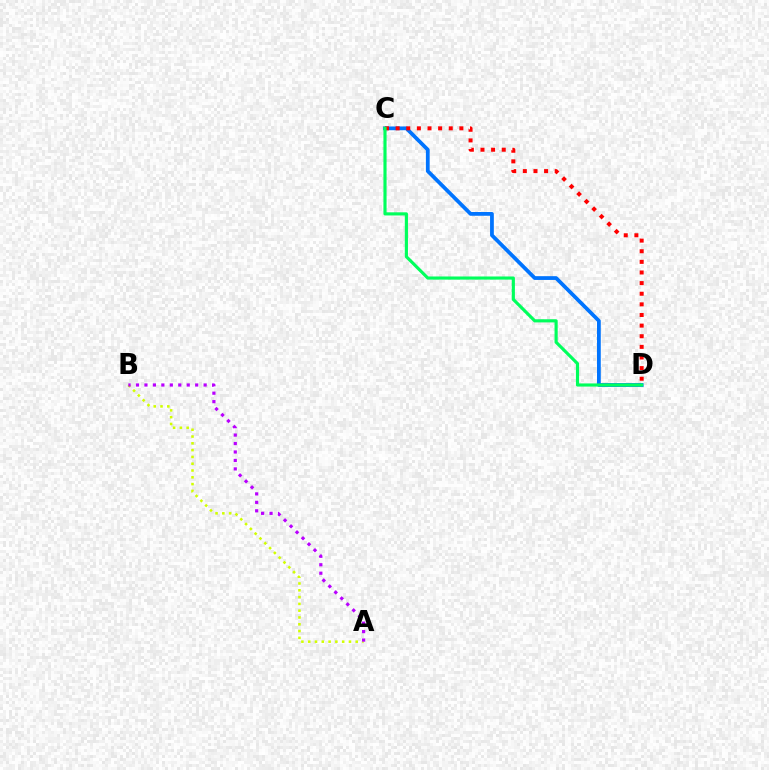{('C', 'D'): [{'color': '#0074ff', 'line_style': 'solid', 'thickness': 2.71}, {'color': '#ff0000', 'line_style': 'dotted', 'thickness': 2.89}, {'color': '#00ff5c', 'line_style': 'solid', 'thickness': 2.26}], ('A', 'B'): [{'color': '#d1ff00', 'line_style': 'dotted', 'thickness': 1.85}, {'color': '#b900ff', 'line_style': 'dotted', 'thickness': 2.3}]}